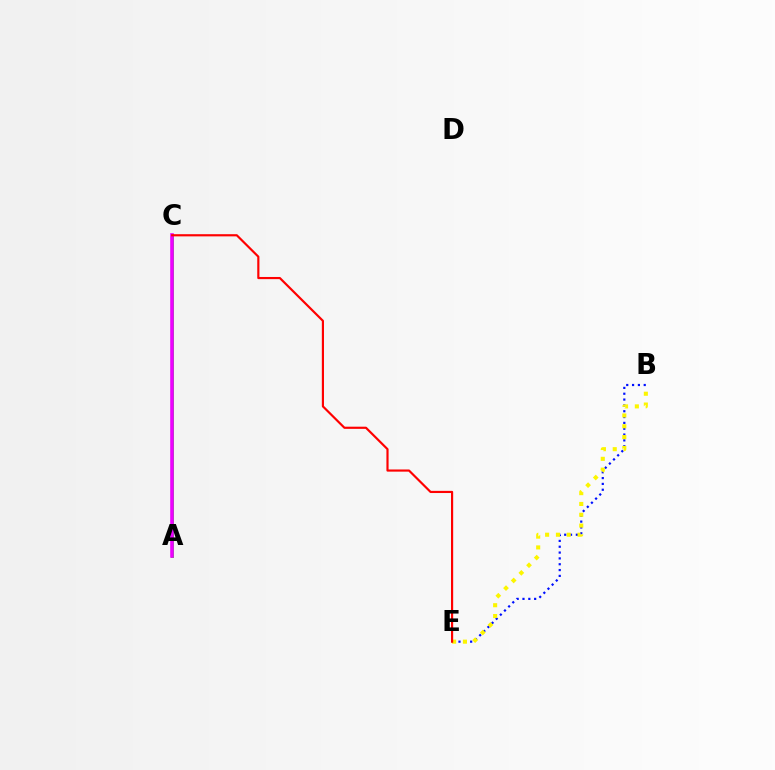{('A', 'C'): [{'color': '#08ff00', 'line_style': 'solid', 'thickness': 2.09}, {'color': '#00fff6', 'line_style': 'dashed', 'thickness': 1.51}, {'color': '#ee00ff', 'line_style': 'solid', 'thickness': 2.59}], ('B', 'E'): [{'color': '#0010ff', 'line_style': 'dotted', 'thickness': 1.58}, {'color': '#fcf500', 'line_style': 'dotted', 'thickness': 2.94}], ('C', 'E'): [{'color': '#ff0000', 'line_style': 'solid', 'thickness': 1.56}]}